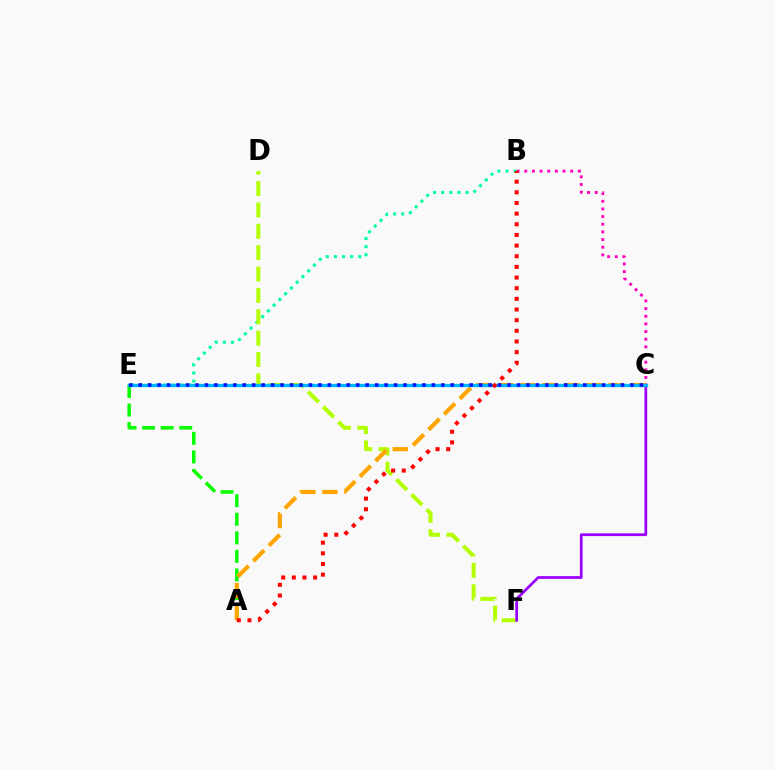{('B', 'E'): [{'color': '#00ff9d', 'line_style': 'dotted', 'thickness': 2.21}], ('D', 'F'): [{'color': '#b3ff00', 'line_style': 'dashed', 'thickness': 2.9}], ('B', 'C'): [{'color': '#ff00bd', 'line_style': 'dotted', 'thickness': 2.08}], ('A', 'E'): [{'color': '#08ff00', 'line_style': 'dashed', 'thickness': 2.52}], ('C', 'F'): [{'color': '#9b00ff', 'line_style': 'solid', 'thickness': 1.97}], ('A', 'C'): [{'color': '#ffa500', 'line_style': 'dashed', 'thickness': 2.99}], ('C', 'E'): [{'color': '#00b5ff', 'line_style': 'solid', 'thickness': 2.39}, {'color': '#0010ff', 'line_style': 'dotted', 'thickness': 2.57}], ('A', 'B'): [{'color': '#ff0000', 'line_style': 'dotted', 'thickness': 2.89}]}